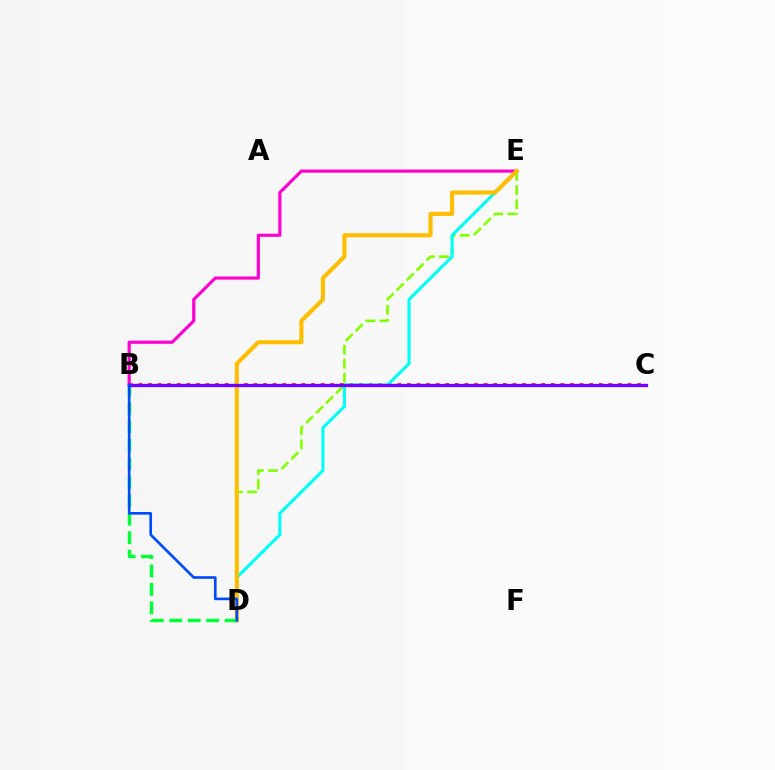{('B', 'C'): [{'color': '#ff0000', 'line_style': 'dotted', 'thickness': 2.61}, {'color': '#7200ff', 'line_style': 'solid', 'thickness': 2.38}], ('B', 'E'): [{'color': '#ff00cf', 'line_style': 'solid', 'thickness': 2.29}], ('D', 'E'): [{'color': '#84ff00', 'line_style': 'dashed', 'thickness': 1.91}, {'color': '#00fff6', 'line_style': 'solid', 'thickness': 2.24}, {'color': '#ffbd00', 'line_style': 'solid', 'thickness': 2.97}], ('B', 'D'): [{'color': '#00ff39', 'line_style': 'dashed', 'thickness': 2.51}, {'color': '#004bff', 'line_style': 'solid', 'thickness': 1.91}]}